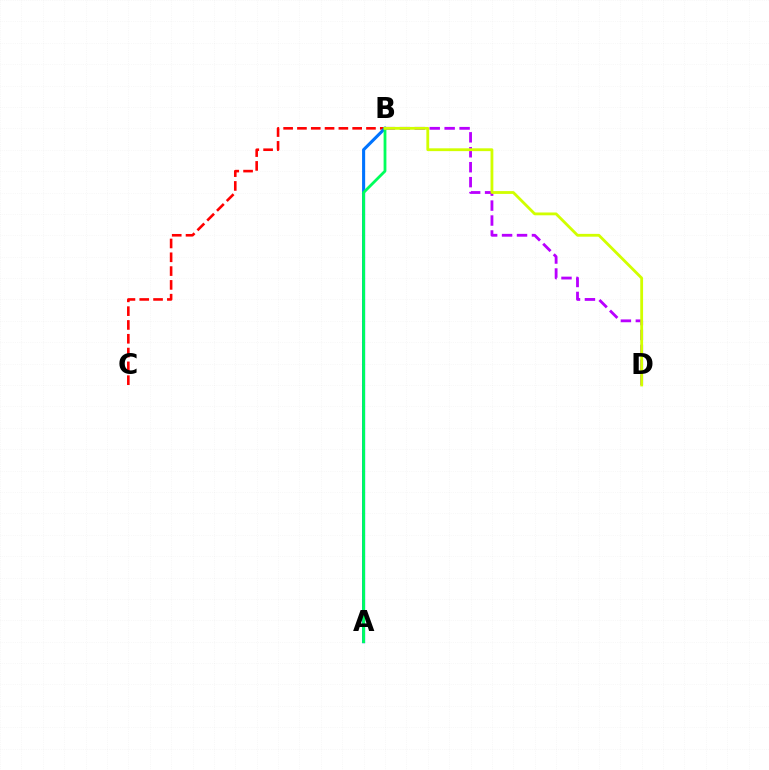{('B', 'D'): [{'color': '#b900ff', 'line_style': 'dashed', 'thickness': 2.03}, {'color': '#d1ff00', 'line_style': 'solid', 'thickness': 2.03}], ('B', 'C'): [{'color': '#ff0000', 'line_style': 'dashed', 'thickness': 1.88}], ('A', 'B'): [{'color': '#0074ff', 'line_style': 'solid', 'thickness': 2.22}, {'color': '#00ff5c', 'line_style': 'solid', 'thickness': 2.02}]}